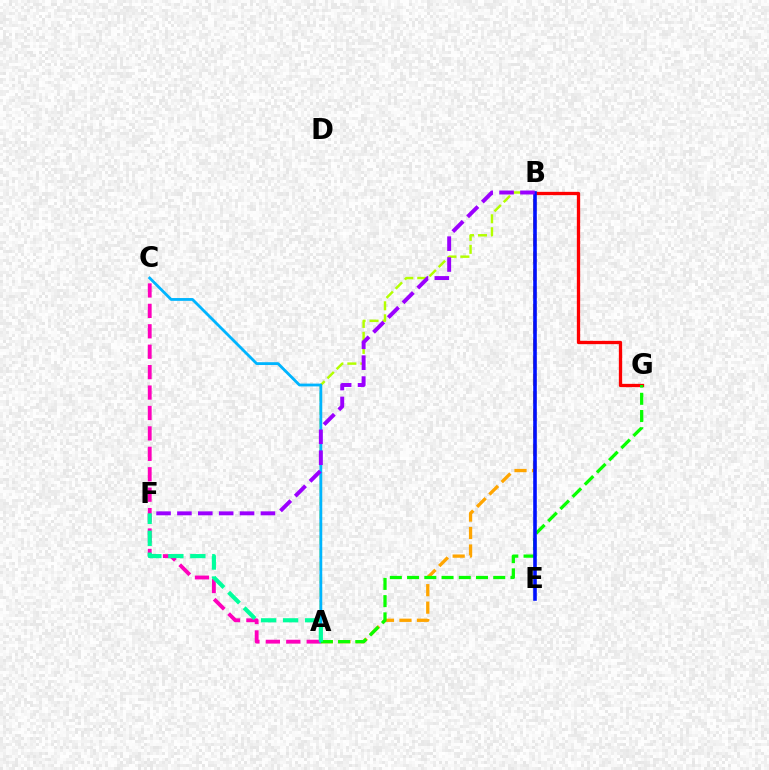{('B', 'G'): [{'color': '#ff0000', 'line_style': 'solid', 'thickness': 2.38}], ('A', 'B'): [{'color': '#b3ff00', 'line_style': 'dashed', 'thickness': 1.77}, {'color': '#ffa500', 'line_style': 'dashed', 'thickness': 2.37}], ('A', 'C'): [{'color': '#ff00bd', 'line_style': 'dashed', 'thickness': 2.77}, {'color': '#00b5ff', 'line_style': 'solid', 'thickness': 2.02}], ('A', 'G'): [{'color': '#08ff00', 'line_style': 'dashed', 'thickness': 2.34}], ('B', 'E'): [{'color': '#0010ff', 'line_style': 'solid', 'thickness': 2.6}], ('B', 'F'): [{'color': '#9b00ff', 'line_style': 'dashed', 'thickness': 2.84}], ('A', 'F'): [{'color': '#00ff9d', 'line_style': 'dashed', 'thickness': 2.99}]}